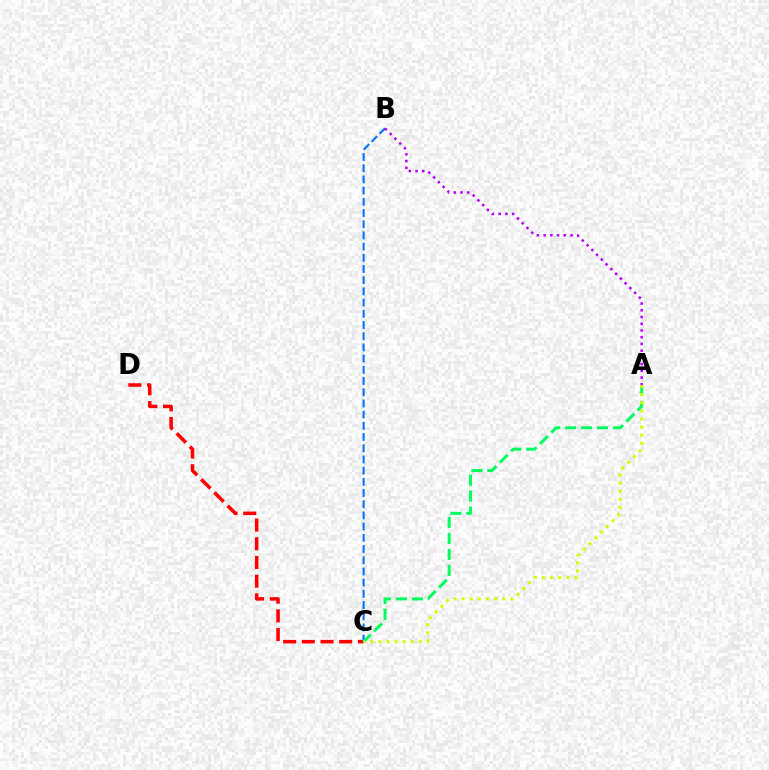{('C', 'D'): [{'color': '#ff0000', 'line_style': 'dashed', 'thickness': 2.54}], ('B', 'C'): [{'color': '#0074ff', 'line_style': 'dashed', 'thickness': 1.52}], ('A', 'C'): [{'color': '#00ff5c', 'line_style': 'dashed', 'thickness': 2.17}, {'color': '#d1ff00', 'line_style': 'dotted', 'thickness': 2.2}], ('A', 'B'): [{'color': '#b900ff', 'line_style': 'dotted', 'thickness': 1.83}]}